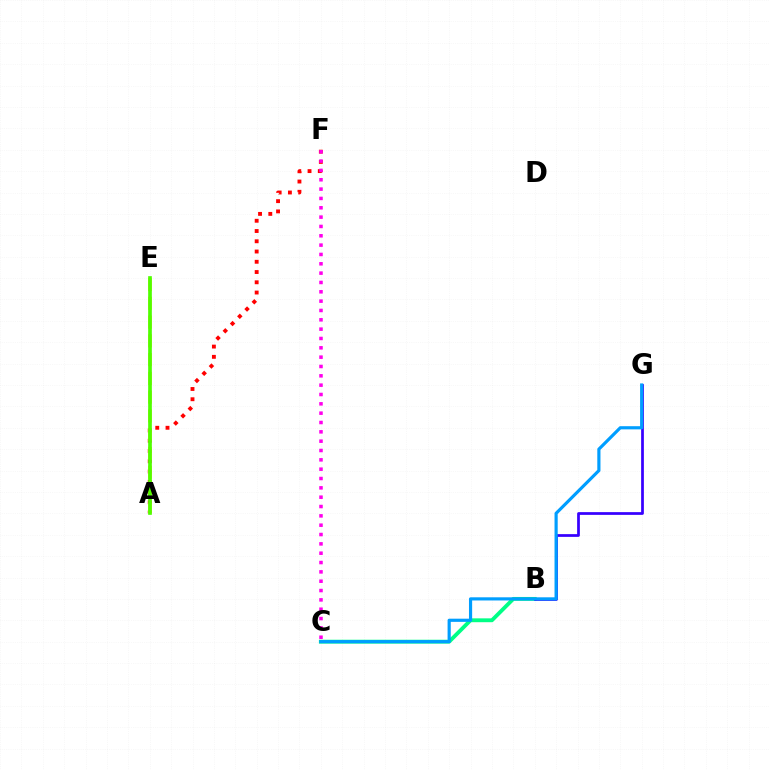{('B', 'C'): [{'color': '#00ff86', 'line_style': 'solid', 'thickness': 2.78}], ('A', 'F'): [{'color': '#ff0000', 'line_style': 'dotted', 'thickness': 2.79}], ('A', 'E'): [{'color': '#ffd500', 'line_style': 'dashed', 'thickness': 2.55}, {'color': '#4fff00', 'line_style': 'solid', 'thickness': 2.64}], ('B', 'G'): [{'color': '#3700ff', 'line_style': 'solid', 'thickness': 1.97}], ('C', 'F'): [{'color': '#ff00ed', 'line_style': 'dotted', 'thickness': 2.54}], ('C', 'G'): [{'color': '#009eff', 'line_style': 'solid', 'thickness': 2.28}]}